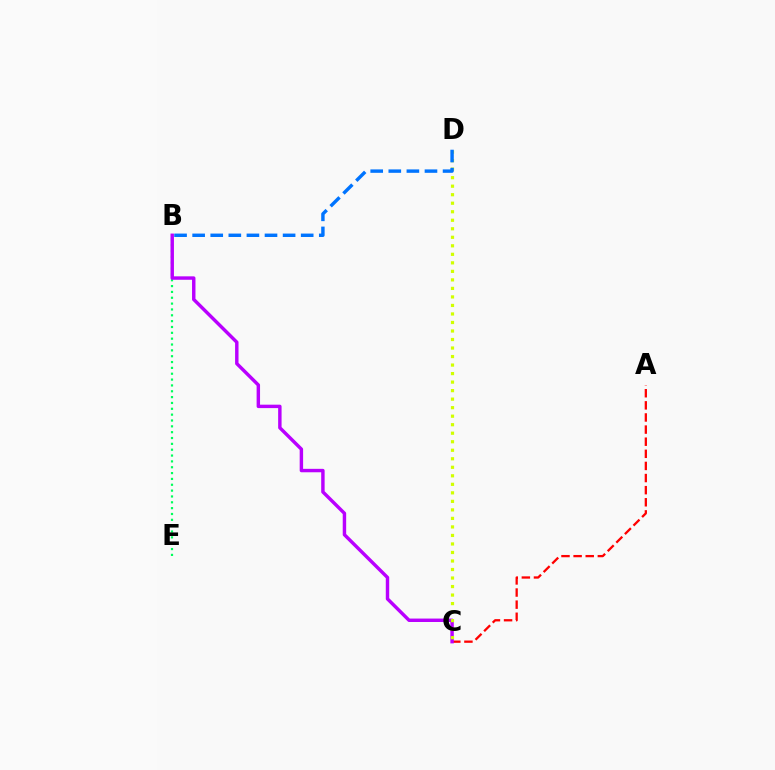{('A', 'C'): [{'color': '#ff0000', 'line_style': 'dashed', 'thickness': 1.65}], ('B', 'E'): [{'color': '#00ff5c', 'line_style': 'dotted', 'thickness': 1.59}], ('B', 'C'): [{'color': '#b900ff', 'line_style': 'solid', 'thickness': 2.47}], ('C', 'D'): [{'color': '#d1ff00', 'line_style': 'dotted', 'thickness': 2.31}], ('B', 'D'): [{'color': '#0074ff', 'line_style': 'dashed', 'thickness': 2.46}]}